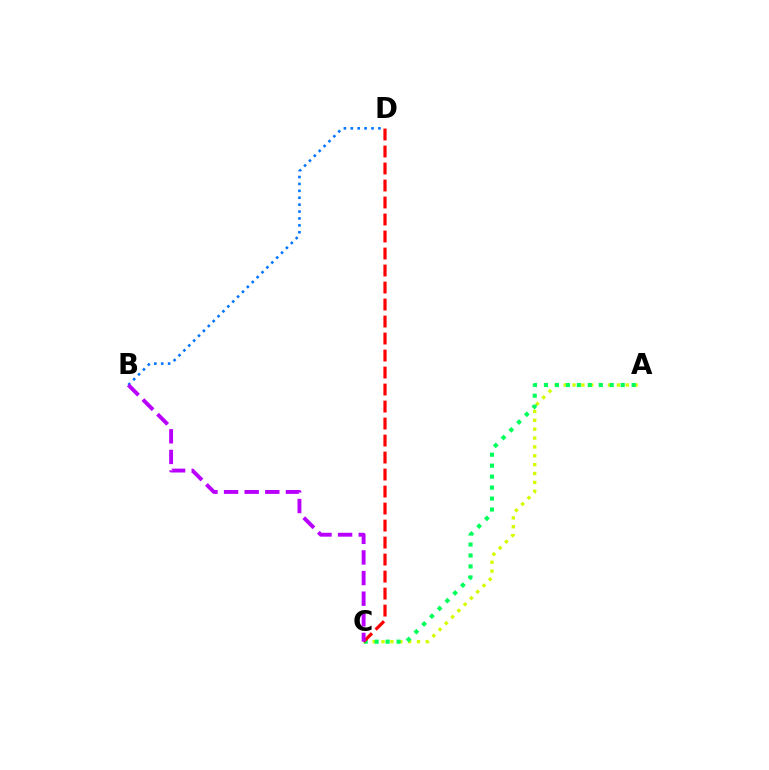{('A', 'C'): [{'color': '#d1ff00', 'line_style': 'dotted', 'thickness': 2.41}, {'color': '#00ff5c', 'line_style': 'dotted', 'thickness': 2.98}], ('B', 'D'): [{'color': '#0074ff', 'line_style': 'dotted', 'thickness': 1.88}], ('C', 'D'): [{'color': '#ff0000', 'line_style': 'dashed', 'thickness': 2.31}], ('B', 'C'): [{'color': '#b900ff', 'line_style': 'dashed', 'thickness': 2.8}]}